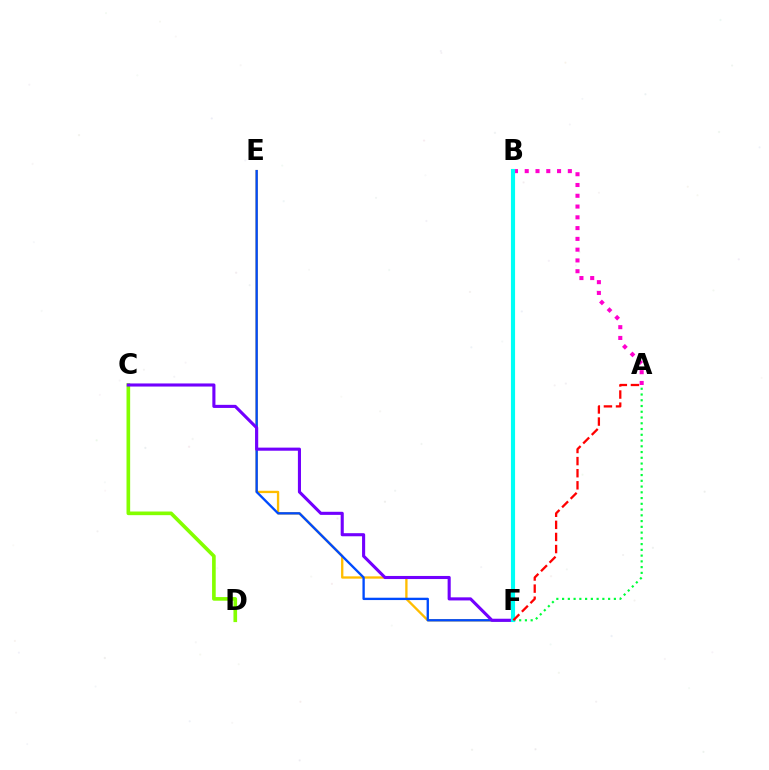{('E', 'F'): [{'color': '#ffbd00', 'line_style': 'solid', 'thickness': 1.67}, {'color': '#004bff', 'line_style': 'solid', 'thickness': 1.69}], ('C', 'D'): [{'color': '#84ff00', 'line_style': 'solid', 'thickness': 2.63}], ('C', 'F'): [{'color': '#7200ff', 'line_style': 'solid', 'thickness': 2.23}], ('A', 'B'): [{'color': '#ff00cf', 'line_style': 'dotted', 'thickness': 2.93}], ('A', 'F'): [{'color': '#00ff39', 'line_style': 'dotted', 'thickness': 1.56}, {'color': '#ff0000', 'line_style': 'dashed', 'thickness': 1.64}], ('B', 'F'): [{'color': '#00fff6', 'line_style': 'solid', 'thickness': 2.97}]}